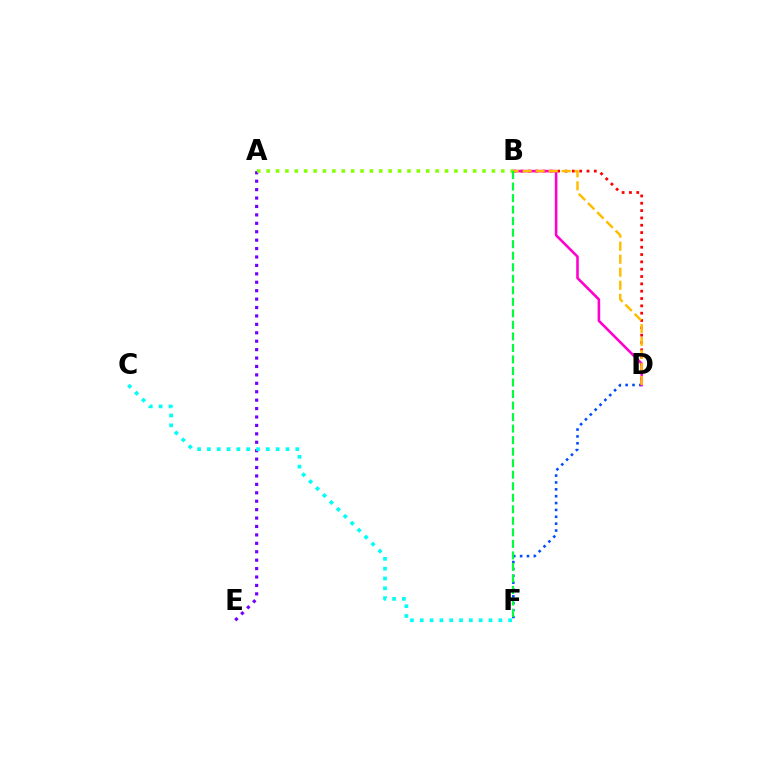{('B', 'D'): [{'color': '#ff0000', 'line_style': 'dotted', 'thickness': 1.99}, {'color': '#ff00cf', 'line_style': 'solid', 'thickness': 1.87}, {'color': '#ffbd00', 'line_style': 'dashed', 'thickness': 1.77}], ('D', 'F'): [{'color': '#004bff', 'line_style': 'dotted', 'thickness': 1.87}], ('A', 'E'): [{'color': '#7200ff', 'line_style': 'dotted', 'thickness': 2.29}], ('A', 'B'): [{'color': '#84ff00', 'line_style': 'dotted', 'thickness': 2.55}], ('C', 'F'): [{'color': '#00fff6', 'line_style': 'dotted', 'thickness': 2.67}], ('B', 'F'): [{'color': '#00ff39', 'line_style': 'dashed', 'thickness': 1.57}]}